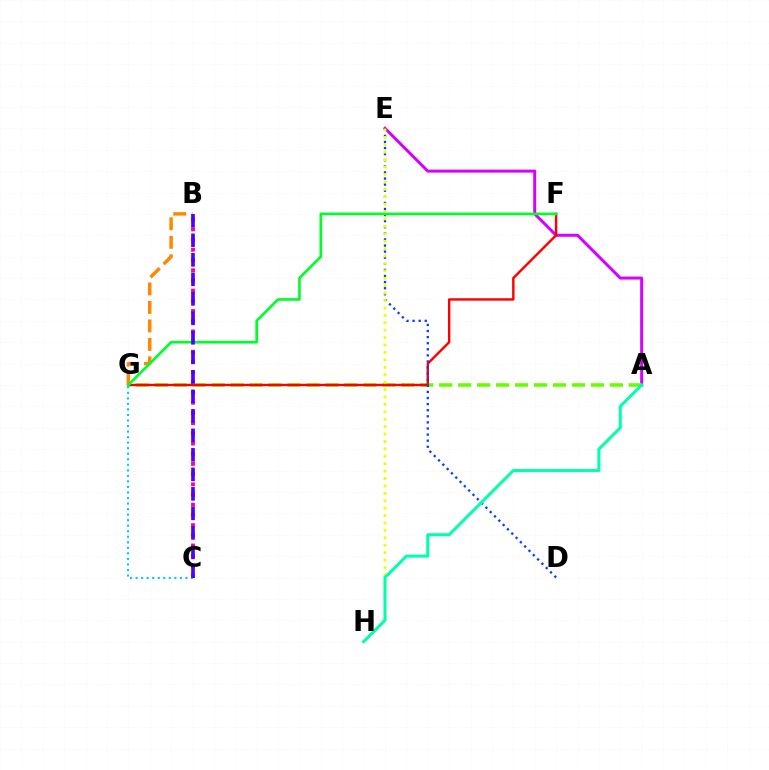{('A', 'E'): [{'color': '#d600ff', 'line_style': 'solid', 'thickness': 2.16}], ('B', 'C'): [{'color': '#ff00a0', 'line_style': 'dotted', 'thickness': 2.77}, {'color': '#4f00ff', 'line_style': 'dashed', 'thickness': 2.65}], ('A', 'G'): [{'color': '#66ff00', 'line_style': 'dashed', 'thickness': 2.58}], ('F', 'G'): [{'color': '#ff0000', 'line_style': 'solid', 'thickness': 1.74}, {'color': '#00ff27', 'line_style': 'solid', 'thickness': 1.92}], ('B', 'G'): [{'color': '#ff8800', 'line_style': 'dashed', 'thickness': 2.51}], ('D', 'E'): [{'color': '#003fff', 'line_style': 'dotted', 'thickness': 1.66}], ('E', 'H'): [{'color': '#eeff00', 'line_style': 'dotted', 'thickness': 2.02}], ('C', 'G'): [{'color': '#00c7ff', 'line_style': 'dotted', 'thickness': 1.5}], ('A', 'H'): [{'color': '#00ffaf', 'line_style': 'solid', 'thickness': 2.17}]}